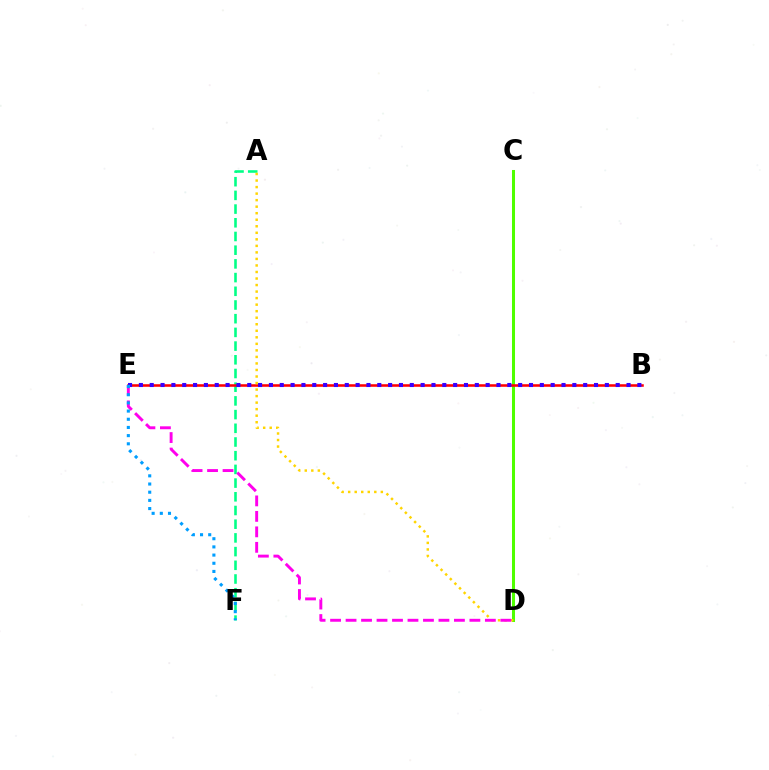{('A', 'F'): [{'color': '#00ff86', 'line_style': 'dashed', 'thickness': 1.86}], ('C', 'D'): [{'color': '#4fff00', 'line_style': 'solid', 'thickness': 2.18}], ('B', 'E'): [{'color': '#ff0000', 'line_style': 'solid', 'thickness': 1.83}, {'color': '#3700ff', 'line_style': 'dotted', 'thickness': 2.94}], ('A', 'D'): [{'color': '#ffd500', 'line_style': 'dotted', 'thickness': 1.77}], ('D', 'E'): [{'color': '#ff00ed', 'line_style': 'dashed', 'thickness': 2.1}], ('E', 'F'): [{'color': '#009eff', 'line_style': 'dotted', 'thickness': 2.22}]}